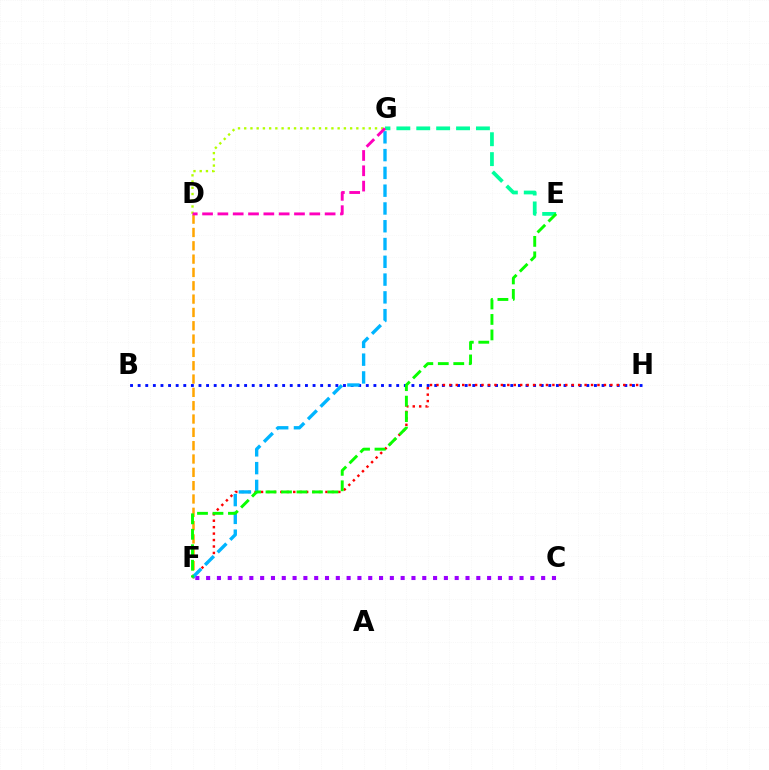{('B', 'H'): [{'color': '#0010ff', 'line_style': 'dotted', 'thickness': 2.07}], ('E', 'G'): [{'color': '#00ff9d', 'line_style': 'dashed', 'thickness': 2.7}], ('D', 'F'): [{'color': '#ffa500', 'line_style': 'dashed', 'thickness': 1.81}], ('F', 'H'): [{'color': '#ff0000', 'line_style': 'dotted', 'thickness': 1.75}], ('C', 'F'): [{'color': '#9b00ff', 'line_style': 'dotted', 'thickness': 2.94}], ('F', 'G'): [{'color': '#00b5ff', 'line_style': 'dashed', 'thickness': 2.42}], ('E', 'F'): [{'color': '#08ff00', 'line_style': 'dashed', 'thickness': 2.1}], ('D', 'G'): [{'color': '#b3ff00', 'line_style': 'dotted', 'thickness': 1.69}, {'color': '#ff00bd', 'line_style': 'dashed', 'thickness': 2.08}]}